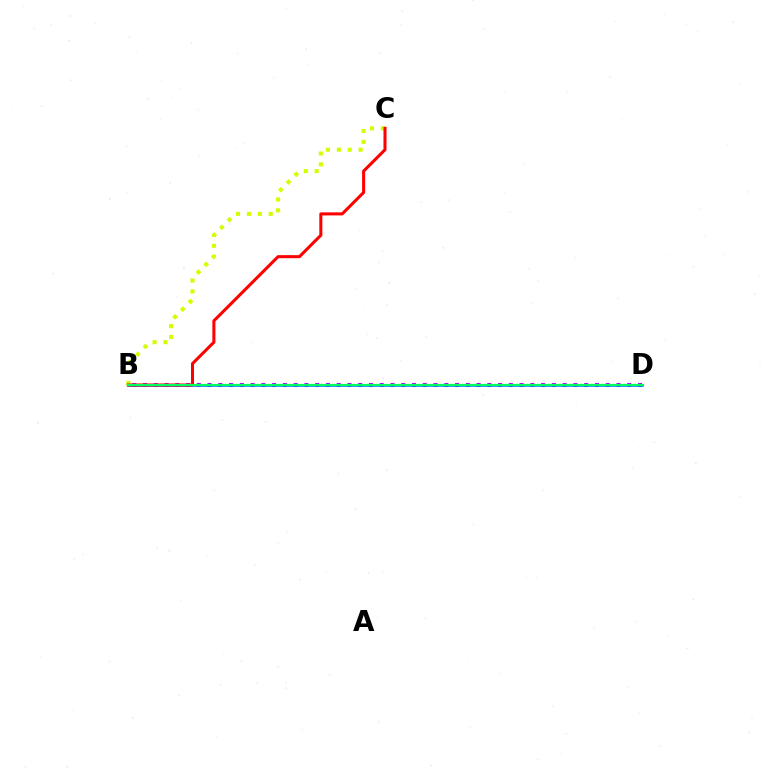{('B', 'D'): [{'color': '#b900ff', 'line_style': 'dotted', 'thickness': 2.92}, {'color': '#0074ff', 'line_style': 'solid', 'thickness': 1.83}, {'color': '#00ff5c', 'line_style': 'solid', 'thickness': 1.58}], ('B', 'C'): [{'color': '#d1ff00', 'line_style': 'dotted', 'thickness': 2.96}, {'color': '#ff0000', 'line_style': 'solid', 'thickness': 2.19}]}